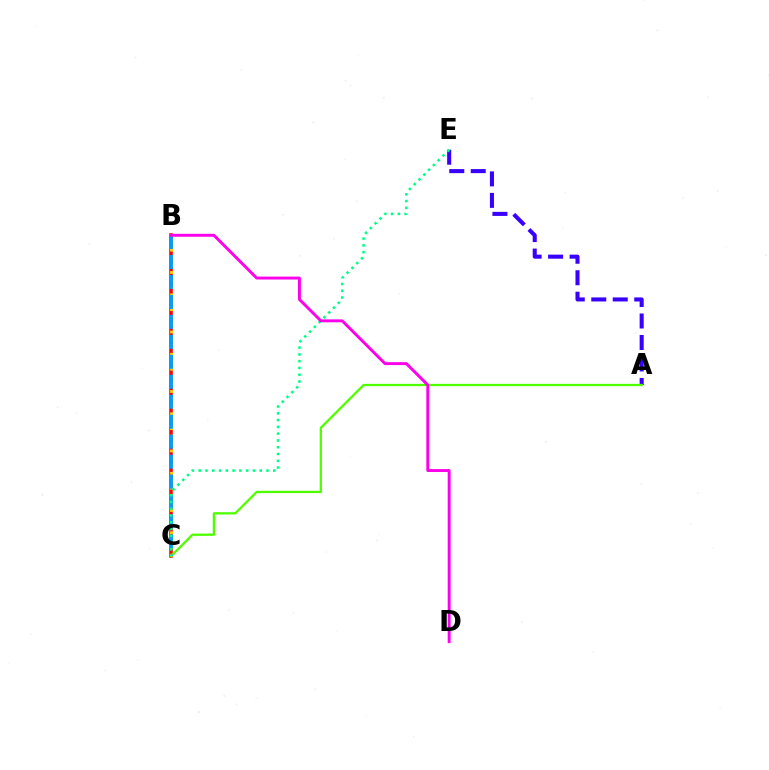{('B', 'C'): [{'color': '#ff0000', 'line_style': 'solid', 'thickness': 2.55}, {'color': '#ffd500', 'line_style': 'dotted', 'thickness': 2.02}, {'color': '#009eff', 'line_style': 'dashed', 'thickness': 2.71}], ('A', 'E'): [{'color': '#3700ff', 'line_style': 'dashed', 'thickness': 2.92}], ('A', 'C'): [{'color': '#4fff00', 'line_style': 'solid', 'thickness': 1.65}], ('C', 'E'): [{'color': '#00ff86', 'line_style': 'dotted', 'thickness': 1.84}], ('B', 'D'): [{'color': '#ff00ed', 'line_style': 'solid', 'thickness': 2.1}]}